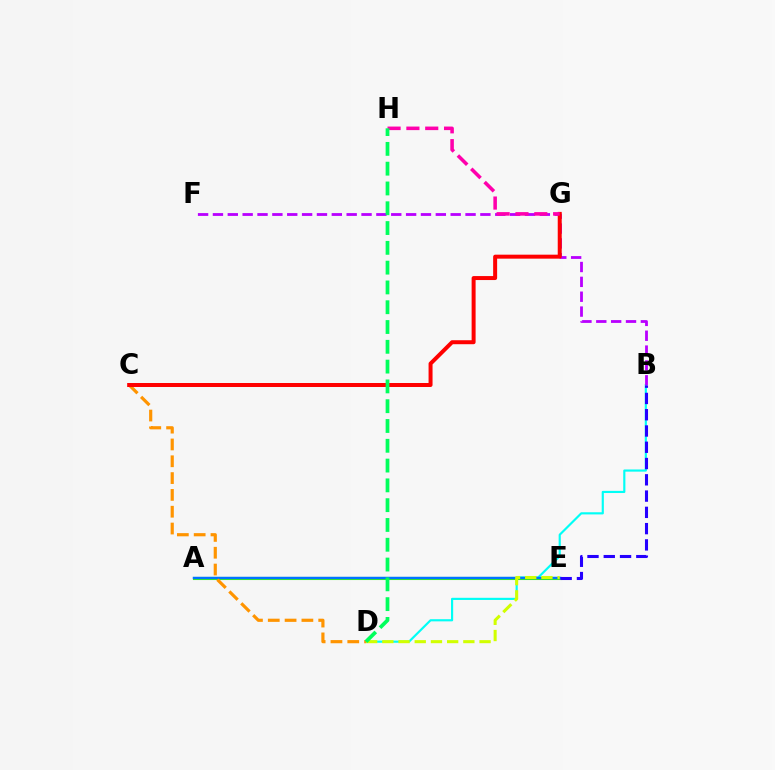{('B', 'D'): [{'color': '#00fff6', 'line_style': 'solid', 'thickness': 1.55}], ('A', 'E'): [{'color': '#3dff00', 'line_style': 'solid', 'thickness': 2.21}, {'color': '#0074ff', 'line_style': 'solid', 'thickness': 1.76}], ('B', 'F'): [{'color': '#b900ff', 'line_style': 'dashed', 'thickness': 2.02}], ('C', 'D'): [{'color': '#ff9400', 'line_style': 'dashed', 'thickness': 2.28}], ('D', 'E'): [{'color': '#d1ff00', 'line_style': 'dashed', 'thickness': 2.2}], ('C', 'G'): [{'color': '#ff0000', 'line_style': 'solid', 'thickness': 2.87}], ('B', 'E'): [{'color': '#2500ff', 'line_style': 'dashed', 'thickness': 2.21}], ('G', 'H'): [{'color': '#ff00ac', 'line_style': 'dashed', 'thickness': 2.56}], ('D', 'H'): [{'color': '#00ff5c', 'line_style': 'dashed', 'thickness': 2.69}]}